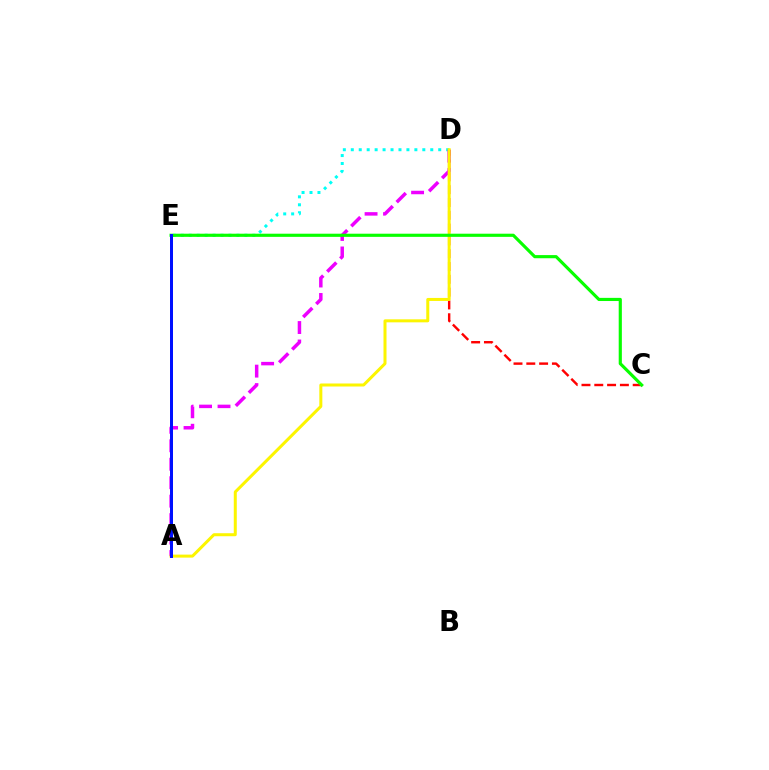{('D', 'E'): [{'color': '#00fff6', 'line_style': 'dotted', 'thickness': 2.16}], ('A', 'D'): [{'color': '#ee00ff', 'line_style': 'dashed', 'thickness': 2.51}, {'color': '#fcf500', 'line_style': 'solid', 'thickness': 2.16}], ('C', 'D'): [{'color': '#ff0000', 'line_style': 'dashed', 'thickness': 1.74}], ('C', 'E'): [{'color': '#08ff00', 'line_style': 'solid', 'thickness': 2.27}], ('A', 'E'): [{'color': '#0010ff', 'line_style': 'solid', 'thickness': 2.15}]}